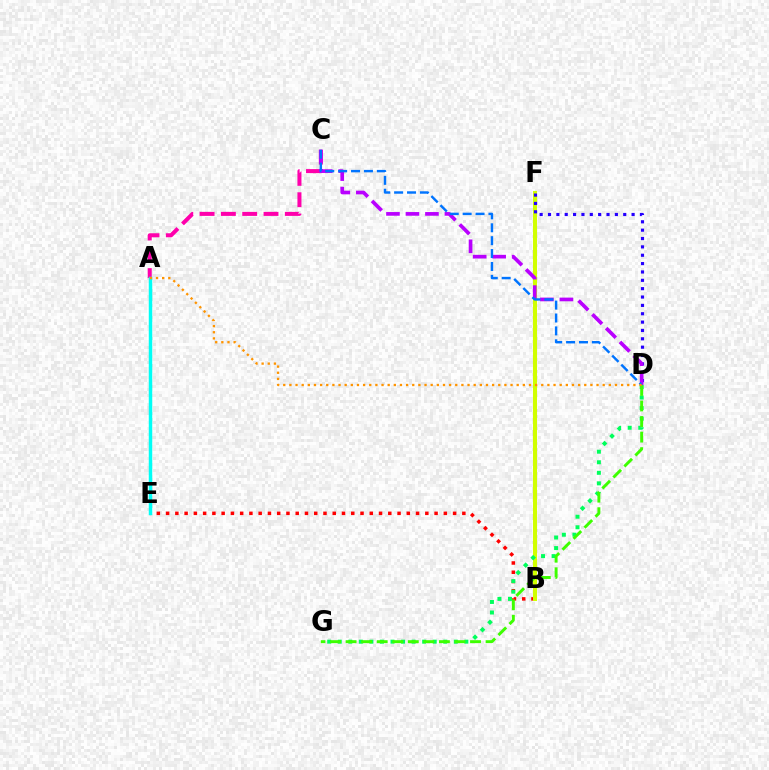{('B', 'E'): [{'color': '#ff0000', 'line_style': 'dotted', 'thickness': 2.52}], ('A', 'C'): [{'color': '#ff00ac', 'line_style': 'dashed', 'thickness': 2.9}], ('B', 'F'): [{'color': '#d1ff00', 'line_style': 'solid', 'thickness': 2.93}], ('D', 'F'): [{'color': '#2500ff', 'line_style': 'dotted', 'thickness': 2.27}], ('D', 'G'): [{'color': '#00ff5c', 'line_style': 'dotted', 'thickness': 2.87}, {'color': '#3dff00', 'line_style': 'dashed', 'thickness': 2.11}], ('C', 'D'): [{'color': '#b900ff', 'line_style': 'dashed', 'thickness': 2.65}, {'color': '#0074ff', 'line_style': 'dashed', 'thickness': 1.75}], ('A', 'E'): [{'color': '#00fff6', 'line_style': 'solid', 'thickness': 2.5}], ('A', 'D'): [{'color': '#ff9400', 'line_style': 'dotted', 'thickness': 1.67}]}